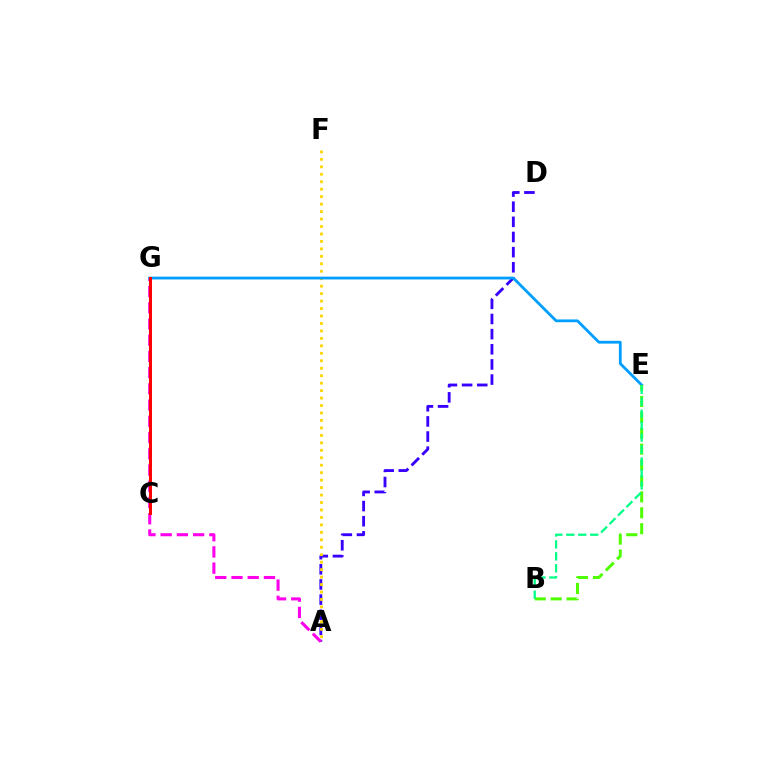{('A', 'D'): [{'color': '#3700ff', 'line_style': 'dashed', 'thickness': 2.06}], ('A', 'F'): [{'color': '#ffd500', 'line_style': 'dotted', 'thickness': 2.03}], ('A', 'G'): [{'color': '#ff00ed', 'line_style': 'dashed', 'thickness': 2.2}], ('E', 'G'): [{'color': '#009eff', 'line_style': 'solid', 'thickness': 2.01}], ('C', 'G'): [{'color': '#ff0000', 'line_style': 'solid', 'thickness': 2.14}], ('B', 'E'): [{'color': '#4fff00', 'line_style': 'dashed', 'thickness': 2.16}, {'color': '#00ff86', 'line_style': 'dashed', 'thickness': 1.62}]}